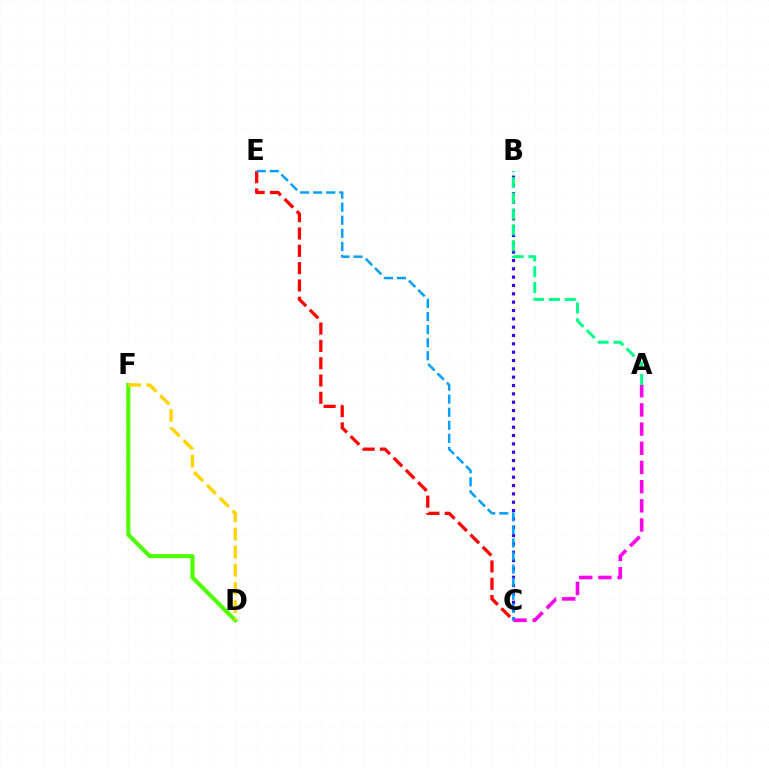{('D', 'F'): [{'color': '#4fff00', 'line_style': 'solid', 'thickness': 2.97}, {'color': '#ffd500', 'line_style': 'dashed', 'thickness': 2.46}], ('C', 'E'): [{'color': '#ff0000', 'line_style': 'dashed', 'thickness': 2.35}, {'color': '#009eff', 'line_style': 'dashed', 'thickness': 1.78}], ('B', 'C'): [{'color': '#3700ff', 'line_style': 'dotted', 'thickness': 2.26}], ('A', 'B'): [{'color': '#00ff86', 'line_style': 'dashed', 'thickness': 2.15}], ('A', 'C'): [{'color': '#ff00ed', 'line_style': 'dashed', 'thickness': 2.61}]}